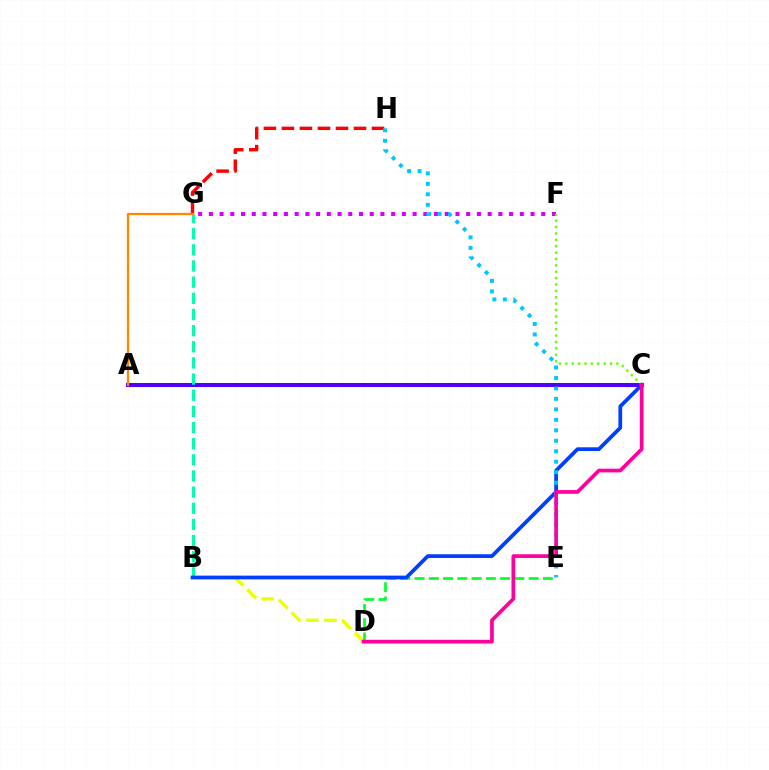{('G', 'H'): [{'color': '#ff0000', 'line_style': 'dashed', 'thickness': 2.45}], ('A', 'C'): [{'color': '#4f00ff', 'line_style': 'solid', 'thickness': 2.93}], ('F', 'G'): [{'color': '#d600ff', 'line_style': 'dotted', 'thickness': 2.91}], ('B', 'D'): [{'color': '#eeff00', 'line_style': 'dashed', 'thickness': 2.43}], ('B', 'G'): [{'color': '#00ffaf', 'line_style': 'dashed', 'thickness': 2.19}], ('C', 'F'): [{'color': '#66ff00', 'line_style': 'dotted', 'thickness': 1.73}], ('D', 'E'): [{'color': '#00ff27', 'line_style': 'dashed', 'thickness': 1.94}], ('B', 'C'): [{'color': '#003fff', 'line_style': 'solid', 'thickness': 2.69}], ('E', 'H'): [{'color': '#00c7ff', 'line_style': 'dotted', 'thickness': 2.85}], ('A', 'G'): [{'color': '#ff8800', 'line_style': 'solid', 'thickness': 1.64}], ('C', 'D'): [{'color': '#ff00a0', 'line_style': 'solid', 'thickness': 2.67}]}